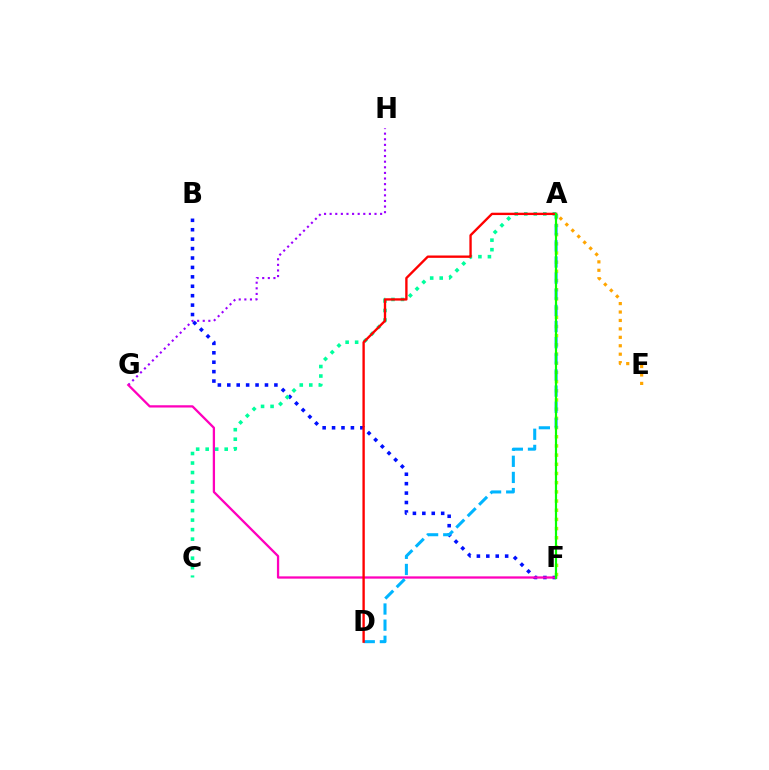{('G', 'H'): [{'color': '#9b00ff', 'line_style': 'dotted', 'thickness': 1.52}], ('A', 'F'): [{'color': '#b3ff00', 'line_style': 'dotted', 'thickness': 2.5}, {'color': '#08ff00', 'line_style': 'solid', 'thickness': 1.58}], ('B', 'F'): [{'color': '#0010ff', 'line_style': 'dotted', 'thickness': 2.56}], ('F', 'G'): [{'color': '#ff00bd', 'line_style': 'solid', 'thickness': 1.64}], ('A', 'D'): [{'color': '#00b5ff', 'line_style': 'dashed', 'thickness': 2.19}, {'color': '#ff0000', 'line_style': 'solid', 'thickness': 1.7}], ('A', 'C'): [{'color': '#00ff9d', 'line_style': 'dotted', 'thickness': 2.58}], ('A', 'E'): [{'color': '#ffa500', 'line_style': 'dotted', 'thickness': 2.29}]}